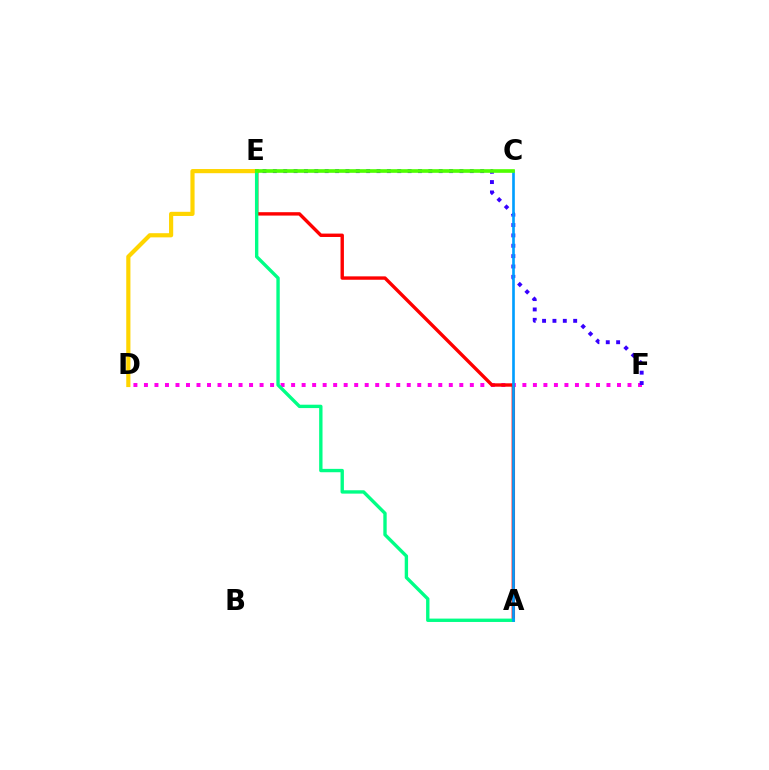{('D', 'F'): [{'color': '#ff00ed', 'line_style': 'dotted', 'thickness': 2.86}], ('E', 'F'): [{'color': '#3700ff', 'line_style': 'dotted', 'thickness': 2.82}], ('D', 'E'): [{'color': '#ffd500', 'line_style': 'solid', 'thickness': 3.0}], ('A', 'E'): [{'color': '#ff0000', 'line_style': 'solid', 'thickness': 2.44}, {'color': '#00ff86', 'line_style': 'solid', 'thickness': 2.42}], ('A', 'C'): [{'color': '#009eff', 'line_style': 'solid', 'thickness': 1.91}], ('C', 'E'): [{'color': '#4fff00', 'line_style': 'solid', 'thickness': 2.62}]}